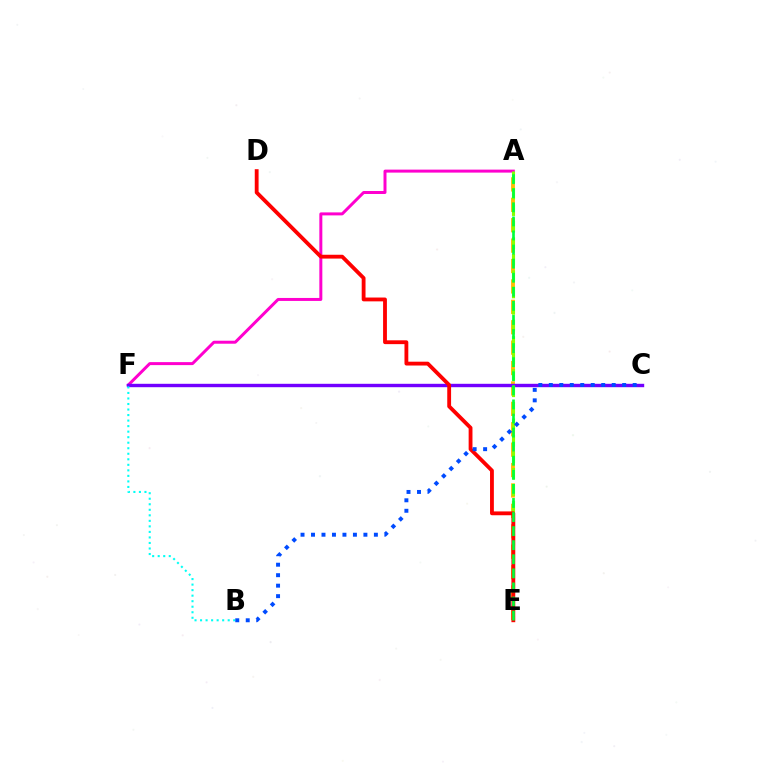{('A', 'E'): [{'color': '#ffbd00', 'line_style': 'dashed', 'thickness': 2.77}, {'color': '#84ff00', 'line_style': 'dashed', 'thickness': 2.24}, {'color': '#00ff39', 'line_style': 'dashed', 'thickness': 1.91}], ('A', 'F'): [{'color': '#ff00cf', 'line_style': 'solid', 'thickness': 2.15}], ('C', 'F'): [{'color': '#7200ff', 'line_style': 'solid', 'thickness': 2.45}], ('D', 'E'): [{'color': '#ff0000', 'line_style': 'solid', 'thickness': 2.76}], ('B', 'F'): [{'color': '#00fff6', 'line_style': 'dotted', 'thickness': 1.5}], ('B', 'C'): [{'color': '#004bff', 'line_style': 'dotted', 'thickness': 2.85}]}